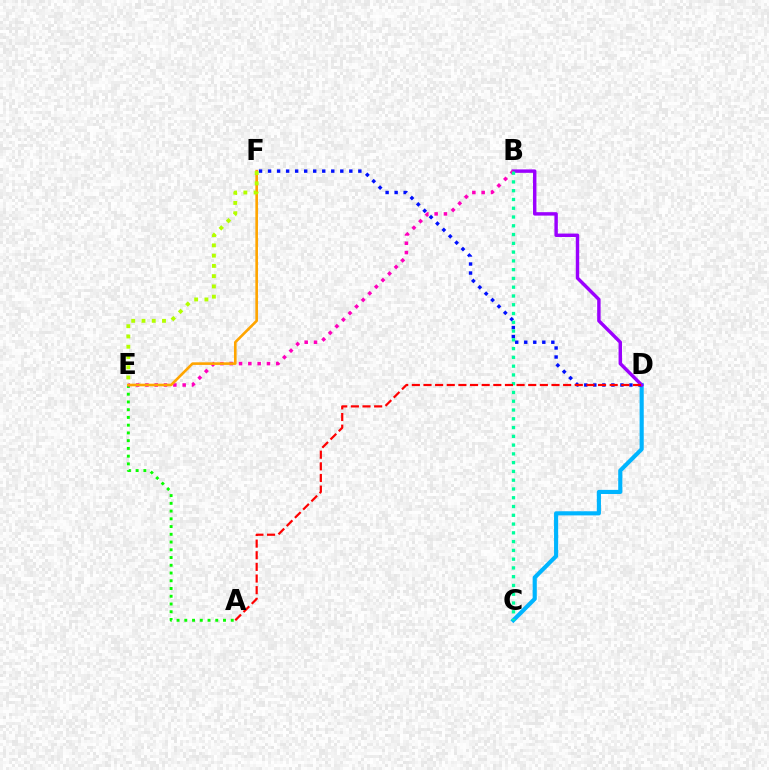{('C', 'D'): [{'color': '#00b5ff', 'line_style': 'solid', 'thickness': 2.97}], ('D', 'F'): [{'color': '#0010ff', 'line_style': 'dotted', 'thickness': 2.45}], ('A', 'E'): [{'color': '#08ff00', 'line_style': 'dotted', 'thickness': 2.1}], ('B', 'D'): [{'color': '#9b00ff', 'line_style': 'solid', 'thickness': 2.46}], ('B', 'E'): [{'color': '#ff00bd', 'line_style': 'dotted', 'thickness': 2.53}], ('E', 'F'): [{'color': '#ffa500', 'line_style': 'solid', 'thickness': 1.89}, {'color': '#b3ff00', 'line_style': 'dotted', 'thickness': 2.79}], ('B', 'C'): [{'color': '#00ff9d', 'line_style': 'dotted', 'thickness': 2.38}], ('A', 'D'): [{'color': '#ff0000', 'line_style': 'dashed', 'thickness': 1.58}]}